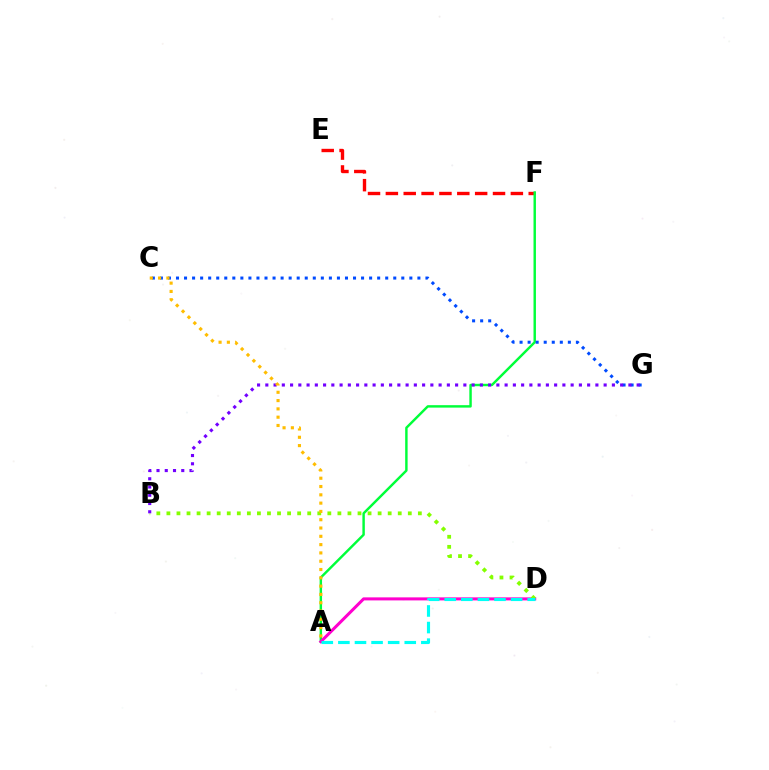{('E', 'F'): [{'color': '#ff0000', 'line_style': 'dashed', 'thickness': 2.43}], ('A', 'F'): [{'color': '#00ff39', 'line_style': 'solid', 'thickness': 1.76}], ('A', 'D'): [{'color': '#ff00cf', 'line_style': 'solid', 'thickness': 2.19}, {'color': '#00fff6', 'line_style': 'dashed', 'thickness': 2.25}], ('C', 'G'): [{'color': '#004bff', 'line_style': 'dotted', 'thickness': 2.19}], ('B', 'D'): [{'color': '#84ff00', 'line_style': 'dotted', 'thickness': 2.73}], ('B', 'G'): [{'color': '#7200ff', 'line_style': 'dotted', 'thickness': 2.24}], ('A', 'C'): [{'color': '#ffbd00', 'line_style': 'dotted', 'thickness': 2.25}]}